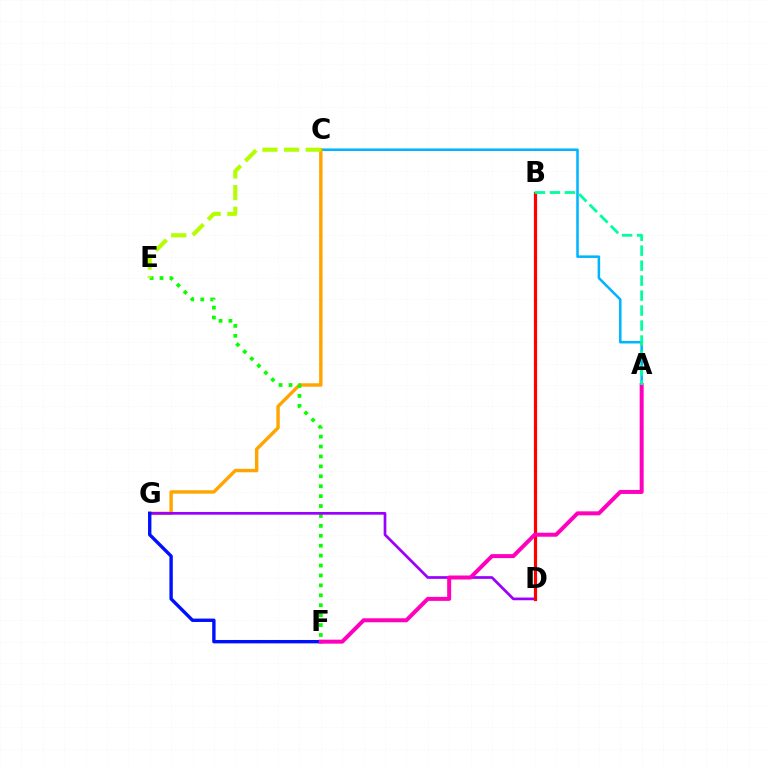{('A', 'C'): [{'color': '#00b5ff', 'line_style': 'solid', 'thickness': 1.83}], ('C', 'G'): [{'color': '#ffa500', 'line_style': 'solid', 'thickness': 2.46}], ('E', 'F'): [{'color': '#08ff00', 'line_style': 'dotted', 'thickness': 2.69}], ('D', 'G'): [{'color': '#9b00ff', 'line_style': 'solid', 'thickness': 1.95}], ('F', 'G'): [{'color': '#0010ff', 'line_style': 'solid', 'thickness': 2.44}], ('B', 'D'): [{'color': '#ff0000', 'line_style': 'solid', 'thickness': 2.31}], ('A', 'F'): [{'color': '#ff00bd', 'line_style': 'solid', 'thickness': 2.87}], ('A', 'B'): [{'color': '#00ff9d', 'line_style': 'dashed', 'thickness': 2.03}], ('C', 'E'): [{'color': '#b3ff00', 'line_style': 'dashed', 'thickness': 2.94}]}